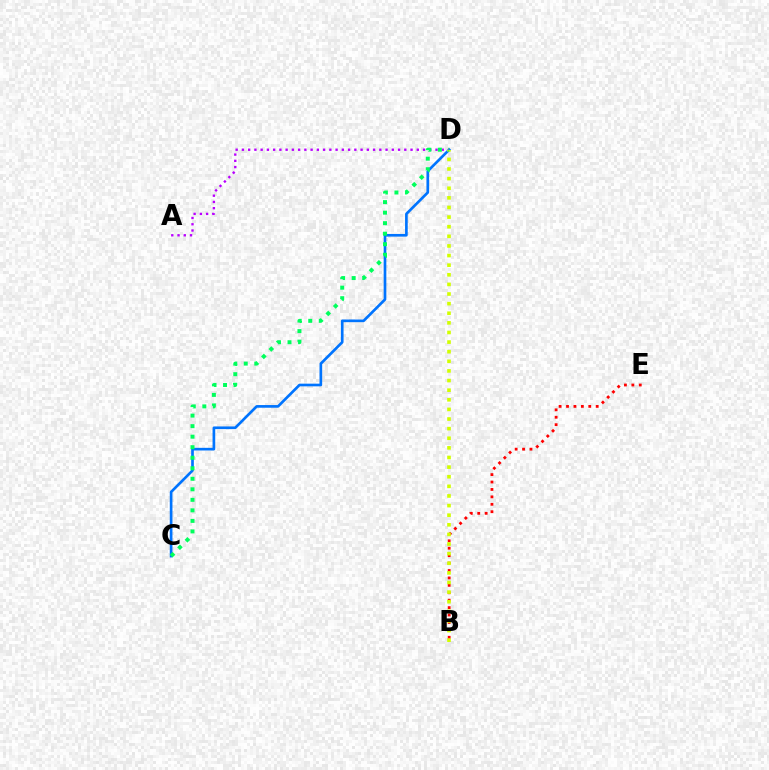{('C', 'D'): [{'color': '#0074ff', 'line_style': 'solid', 'thickness': 1.92}, {'color': '#00ff5c', 'line_style': 'dotted', 'thickness': 2.86}], ('B', 'E'): [{'color': '#ff0000', 'line_style': 'dotted', 'thickness': 2.02}], ('A', 'D'): [{'color': '#b900ff', 'line_style': 'dotted', 'thickness': 1.7}], ('B', 'D'): [{'color': '#d1ff00', 'line_style': 'dotted', 'thickness': 2.61}]}